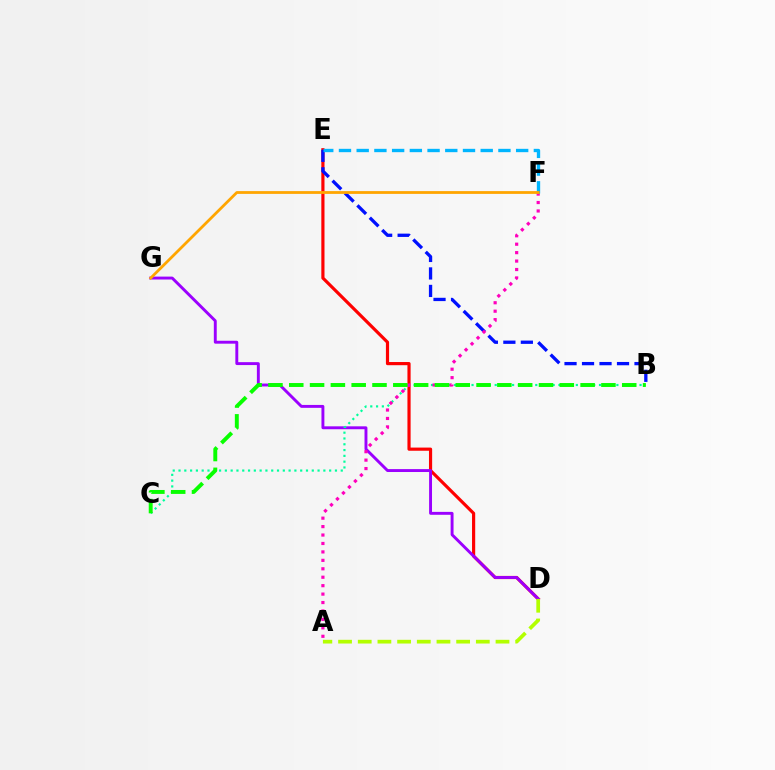{('D', 'E'): [{'color': '#ff0000', 'line_style': 'solid', 'thickness': 2.28}], ('B', 'E'): [{'color': '#0010ff', 'line_style': 'dashed', 'thickness': 2.38}], ('D', 'G'): [{'color': '#9b00ff', 'line_style': 'solid', 'thickness': 2.1}], ('B', 'C'): [{'color': '#00ff9d', 'line_style': 'dotted', 'thickness': 1.57}, {'color': '#08ff00', 'line_style': 'dashed', 'thickness': 2.83}], ('A', 'F'): [{'color': '#ff00bd', 'line_style': 'dotted', 'thickness': 2.29}], ('E', 'F'): [{'color': '#00b5ff', 'line_style': 'dashed', 'thickness': 2.41}], ('F', 'G'): [{'color': '#ffa500', 'line_style': 'solid', 'thickness': 2.0}], ('A', 'D'): [{'color': '#b3ff00', 'line_style': 'dashed', 'thickness': 2.67}]}